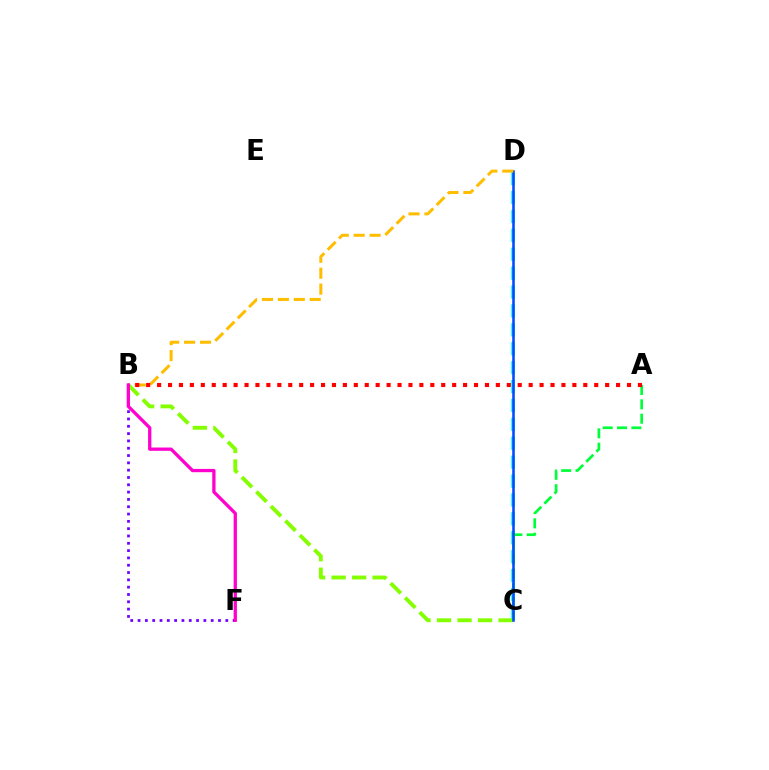{('C', 'D'): [{'color': '#00fff6', 'line_style': 'dashed', 'thickness': 2.57}, {'color': '#004bff', 'line_style': 'solid', 'thickness': 1.84}], ('A', 'C'): [{'color': '#00ff39', 'line_style': 'dashed', 'thickness': 1.95}], ('B', 'C'): [{'color': '#84ff00', 'line_style': 'dashed', 'thickness': 2.79}], ('B', 'D'): [{'color': '#ffbd00', 'line_style': 'dashed', 'thickness': 2.16}], ('B', 'F'): [{'color': '#7200ff', 'line_style': 'dotted', 'thickness': 1.99}, {'color': '#ff00cf', 'line_style': 'solid', 'thickness': 2.36}], ('A', 'B'): [{'color': '#ff0000', 'line_style': 'dotted', 'thickness': 2.97}]}